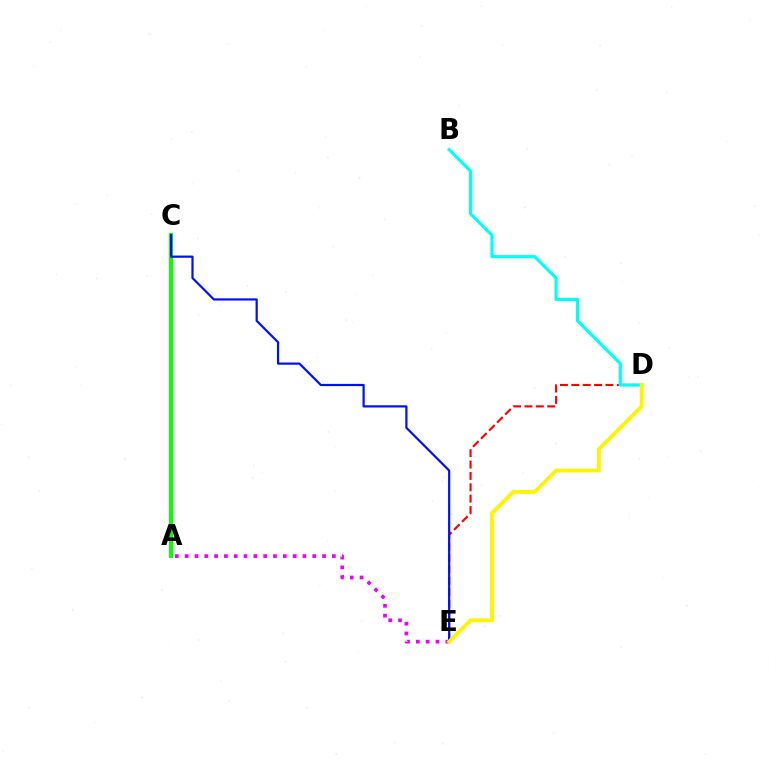{('D', 'E'): [{'color': '#ff0000', 'line_style': 'dashed', 'thickness': 1.55}, {'color': '#fcf500', 'line_style': 'solid', 'thickness': 2.76}], ('B', 'D'): [{'color': '#00fff6', 'line_style': 'solid', 'thickness': 2.27}], ('A', 'E'): [{'color': '#ee00ff', 'line_style': 'dotted', 'thickness': 2.67}], ('A', 'C'): [{'color': '#08ff00', 'line_style': 'solid', 'thickness': 2.94}], ('C', 'E'): [{'color': '#0010ff', 'line_style': 'solid', 'thickness': 1.59}]}